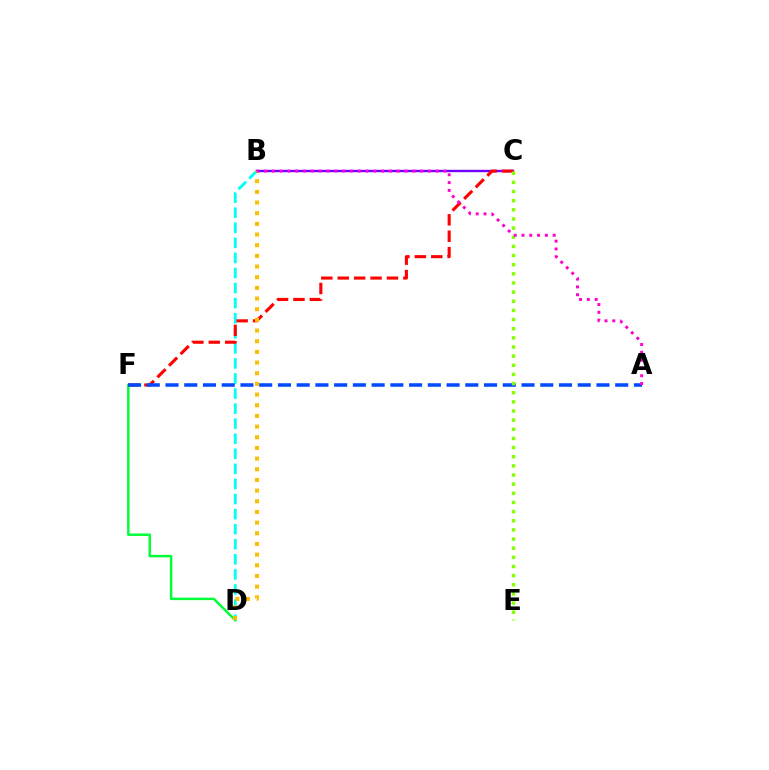{('D', 'F'): [{'color': '#00ff39', 'line_style': 'solid', 'thickness': 1.77}], ('B', 'D'): [{'color': '#00fff6', 'line_style': 'dashed', 'thickness': 2.05}, {'color': '#ffbd00', 'line_style': 'dotted', 'thickness': 2.9}], ('B', 'C'): [{'color': '#7200ff', 'line_style': 'solid', 'thickness': 1.72}], ('C', 'F'): [{'color': '#ff0000', 'line_style': 'dashed', 'thickness': 2.23}], ('A', 'F'): [{'color': '#004bff', 'line_style': 'dashed', 'thickness': 2.55}], ('C', 'E'): [{'color': '#84ff00', 'line_style': 'dotted', 'thickness': 2.48}], ('A', 'B'): [{'color': '#ff00cf', 'line_style': 'dotted', 'thickness': 2.12}]}